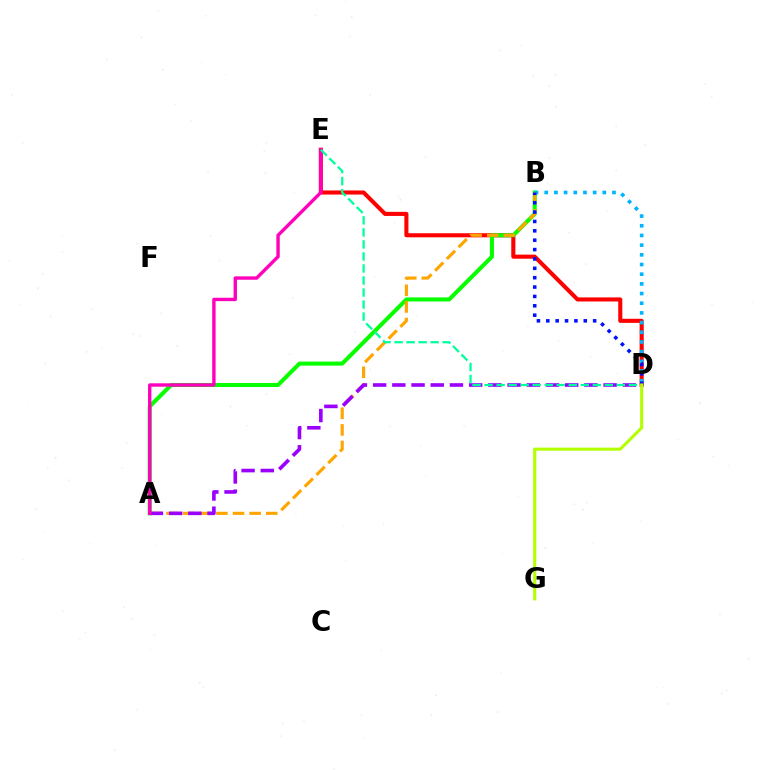{('D', 'E'): [{'color': '#ff0000', 'line_style': 'solid', 'thickness': 2.94}, {'color': '#00ff9d', 'line_style': 'dashed', 'thickness': 1.63}], ('A', 'B'): [{'color': '#08ff00', 'line_style': 'solid', 'thickness': 2.92}, {'color': '#ffa500', 'line_style': 'dashed', 'thickness': 2.26}], ('B', 'D'): [{'color': '#00b5ff', 'line_style': 'dotted', 'thickness': 2.63}, {'color': '#0010ff', 'line_style': 'dotted', 'thickness': 2.55}], ('A', 'D'): [{'color': '#9b00ff', 'line_style': 'dashed', 'thickness': 2.61}], ('A', 'E'): [{'color': '#ff00bd', 'line_style': 'solid', 'thickness': 2.44}], ('D', 'G'): [{'color': '#b3ff00', 'line_style': 'solid', 'thickness': 2.22}]}